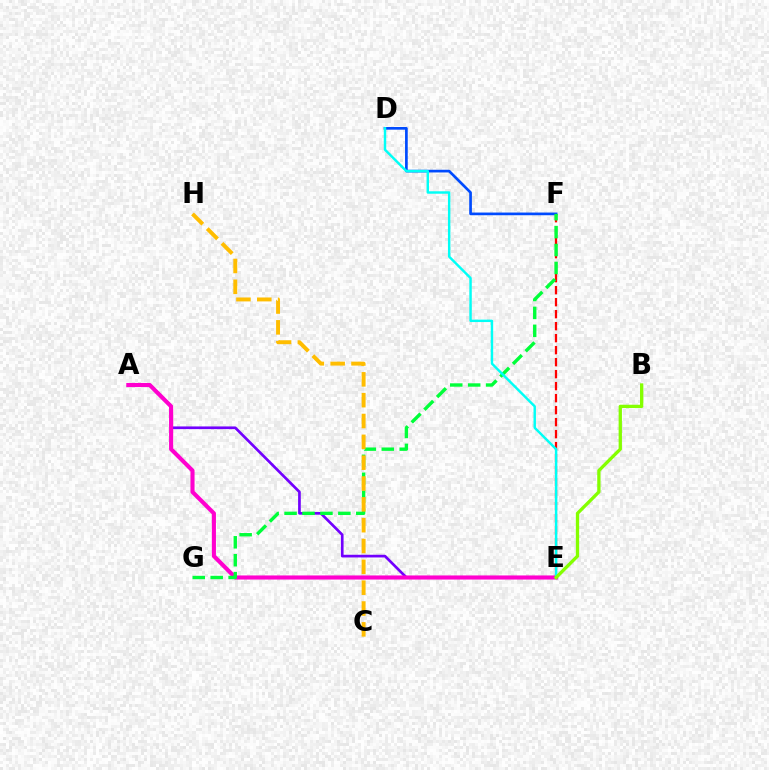{('D', 'F'): [{'color': '#004bff', 'line_style': 'solid', 'thickness': 1.94}], ('A', 'E'): [{'color': '#7200ff', 'line_style': 'solid', 'thickness': 1.93}, {'color': '#ff00cf', 'line_style': 'solid', 'thickness': 2.95}], ('E', 'F'): [{'color': '#ff0000', 'line_style': 'dashed', 'thickness': 1.63}], ('F', 'G'): [{'color': '#00ff39', 'line_style': 'dashed', 'thickness': 2.44}], ('C', 'H'): [{'color': '#ffbd00', 'line_style': 'dashed', 'thickness': 2.83}], ('D', 'E'): [{'color': '#00fff6', 'line_style': 'solid', 'thickness': 1.76}], ('B', 'E'): [{'color': '#84ff00', 'line_style': 'solid', 'thickness': 2.38}]}